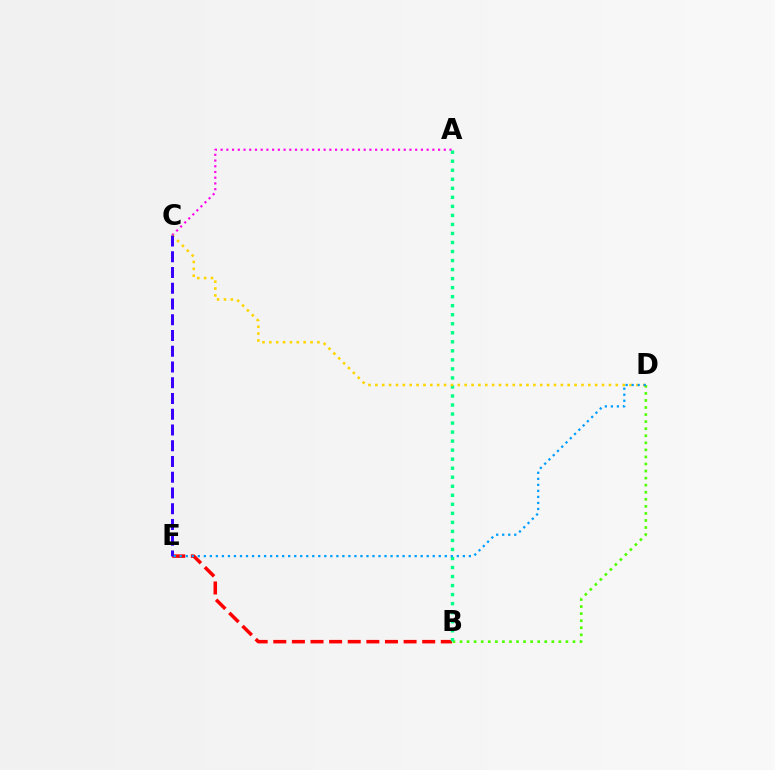{('B', 'E'): [{'color': '#ff0000', 'line_style': 'dashed', 'thickness': 2.53}], ('A', 'C'): [{'color': '#ff00ed', 'line_style': 'dotted', 'thickness': 1.55}], ('B', 'D'): [{'color': '#4fff00', 'line_style': 'dotted', 'thickness': 1.92}], ('A', 'B'): [{'color': '#00ff86', 'line_style': 'dotted', 'thickness': 2.45}], ('C', 'D'): [{'color': '#ffd500', 'line_style': 'dotted', 'thickness': 1.87}], ('C', 'E'): [{'color': '#3700ff', 'line_style': 'dashed', 'thickness': 2.14}], ('D', 'E'): [{'color': '#009eff', 'line_style': 'dotted', 'thickness': 1.64}]}